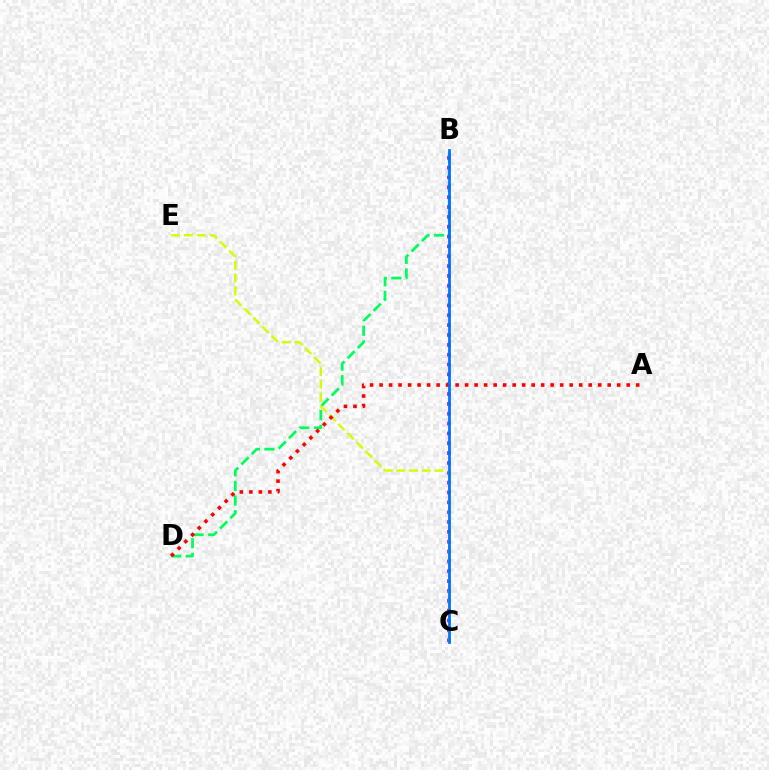{('B', 'D'): [{'color': '#00ff5c', 'line_style': 'dashed', 'thickness': 1.98}], ('B', 'C'): [{'color': '#b900ff', 'line_style': 'dotted', 'thickness': 2.67}, {'color': '#0074ff', 'line_style': 'solid', 'thickness': 1.99}], ('C', 'E'): [{'color': '#d1ff00', 'line_style': 'dashed', 'thickness': 1.75}], ('A', 'D'): [{'color': '#ff0000', 'line_style': 'dotted', 'thickness': 2.58}]}